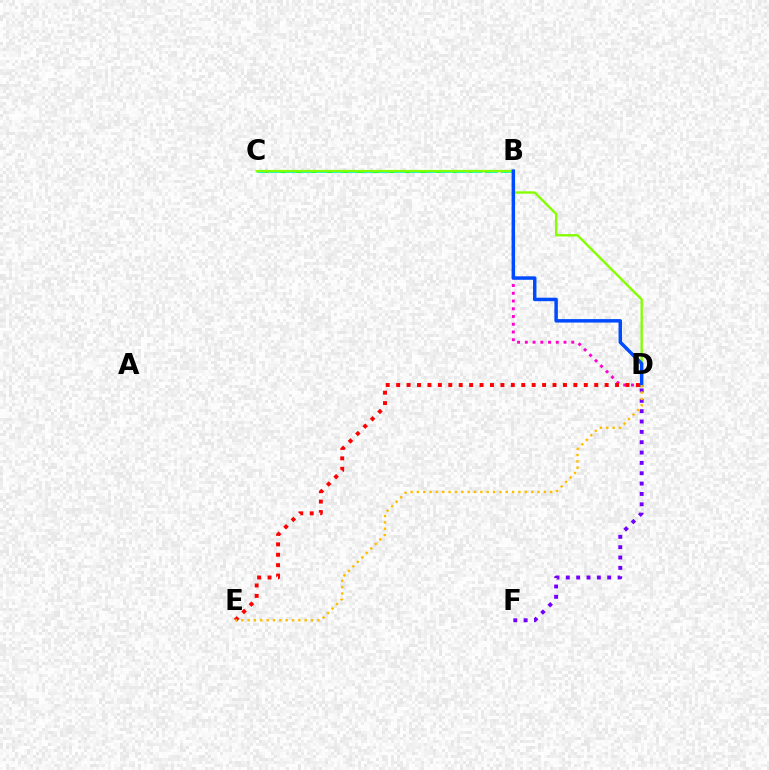{('B', 'C'): [{'color': '#00ff39', 'line_style': 'dashed', 'thickness': 2.21}, {'color': '#00fff6', 'line_style': 'dashed', 'thickness': 2.11}], ('D', 'F'): [{'color': '#7200ff', 'line_style': 'dotted', 'thickness': 2.81}], ('B', 'D'): [{'color': '#ff00cf', 'line_style': 'dotted', 'thickness': 2.1}, {'color': '#004bff', 'line_style': 'solid', 'thickness': 2.5}], ('D', 'E'): [{'color': '#ff0000', 'line_style': 'dotted', 'thickness': 2.83}, {'color': '#ffbd00', 'line_style': 'dotted', 'thickness': 1.72}], ('C', 'D'): [{'color': '#84ff00', 'line_style': 'solid', 'thickness': 1.7}]}